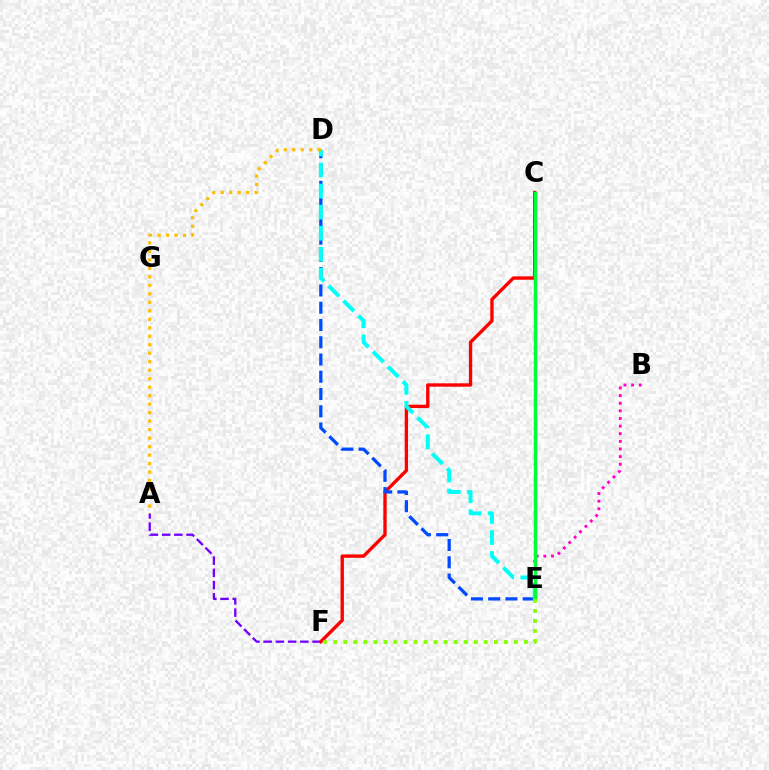{('A', 'F'): [{'color': '#7200ff', 'line_style': 'dashed', 'thickness': 1.66}], ('B', 'E'): [{'color': '#ff00cf', 'line_style': 'dotted', 'thickness': 2.07}], ('C', 'F'): [{'color': '#ff0000', 'line_style': 'solid', 'thickness': 2.41}], ('D', 'E'): [{'color': '#004bff', 'line_style': 'dashed', 'thickness': 2.35}, {'color': '#00fff6', 'line_style': 'dashed', 'thickness': 2.86}], ('C', 'E'): [{'color': '#00ff39', 'line_style': 'solid', 'thickness': 2.5}], ('E', 'F'): [{'color': '#84ff00', 'line_style': 'dotted', 'thickness': 2.73}], ('A', 'D'): [{'color': '#ffbd00', 'line_style': 'dotted', 'thickness': 2.31}]}